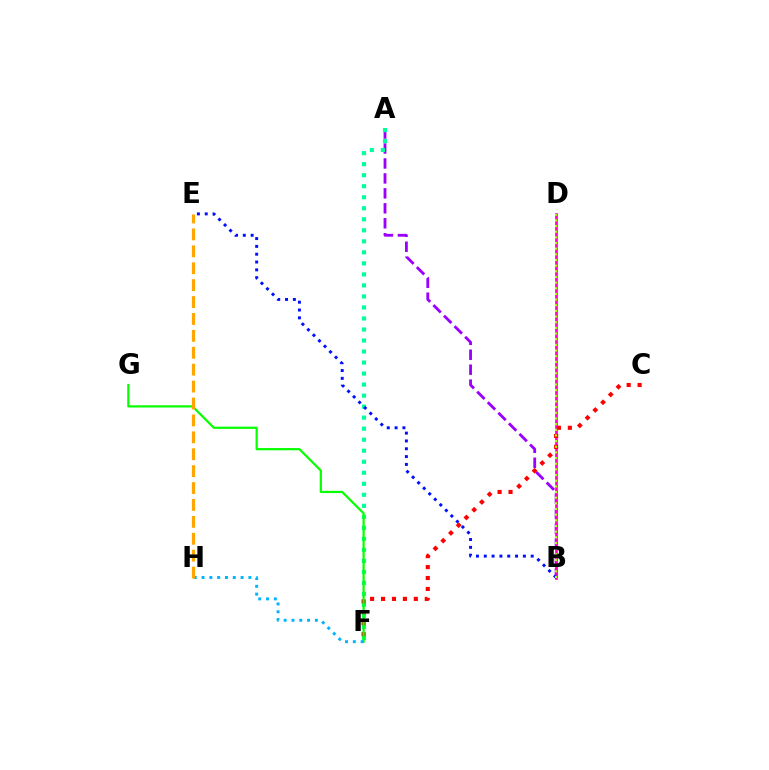{('A', 'B'): [{'color': '#9b00ff', 'line_style': 'dashed', 'thickness': 2.03}], ('B', 'D'): [{'color': '#ff00bd', 'line_style': 'solid', 'thickness': 1.92}, {'color': '#b3ff00', 'line_style': 'dotted', 'thickness': 1.54}], ('A', 'F'): [{'color': '#00ff9d', 'line_style': 'dotted', 'thickness': 2.99}], ('C', 'F'): [{'color': '#ff0000', 'line_style': 'dotted', 'thickness': 2.97}], ('F', 'G'): [{'color': '#08ff00', 'line_style': 'solid', 'thickness': 1.6}], ('B', 'E'): [{'color': '#0010ff', 'line_style': 'dotted', 'thickness': 2.13}], ('F', 'H'): [{'color': '#00b5ff', 'line_style': 'dotted', 'thickness': 2.12}], ('E', 'H'): [{'color': '#ffa500', 'line_style': 'dashed', 'thickness': 2.3}]}